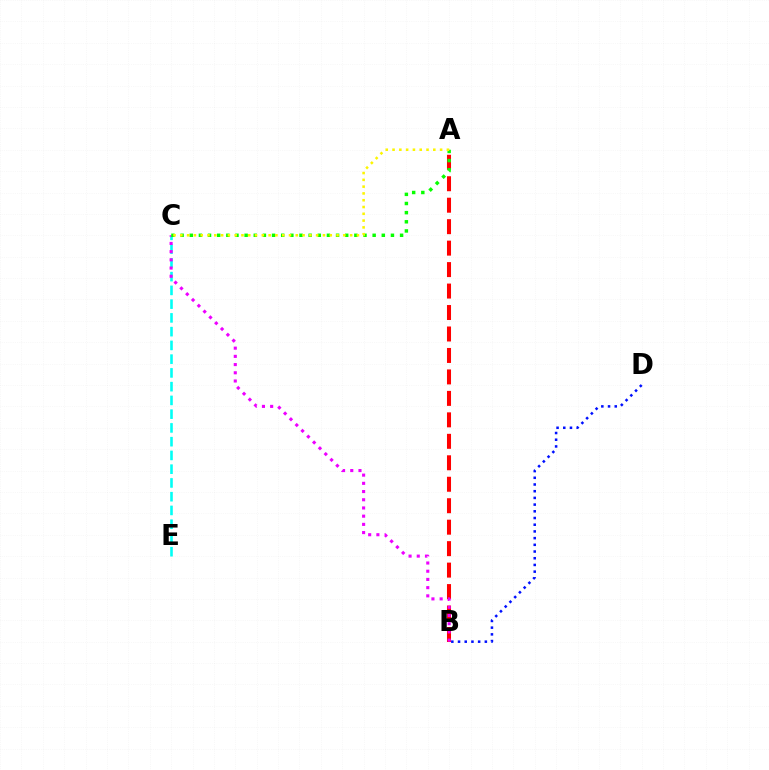{('B', 'D'): [{'color': '#0010ff', 'line_style': 'dotted', 'thickness': 1.82}], ('A', 'B'): [{'color': '#ff0000', 'line_style': 'dashed', 'thickness': 2.92}], ('C', 'E'): [{'color': '#00fff6', 'line_style': 'dashed', 'thickness': 1.87}], ('B', 'C'): [{'color': '#ee00ff', 'line_style': 'dotted', 'thickness': 2.23}], ('A', 'C'): [{'color': '#08ff00', 'line_style': 'dotted', 'thickness': 2.48}, {'color': '#fcf500', 'line_style': 'dotted', 'thickness': 1.85}]}